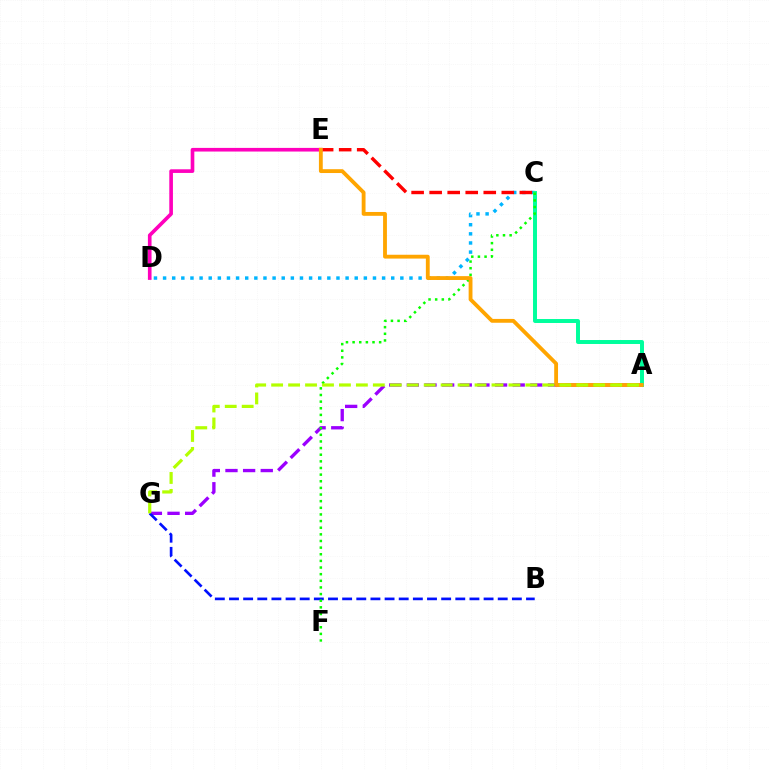{('C', 'D'): [{'color': '#00b5ff', 'line_style': 'dotted', 'thickness': 2.48}], ('A', 'C'): [{'color': '#00ff9d', 'line_style': 'solid', 'thickness': 2.85}], ('A', 'G'): [{'color': '#9b00ff', 'line_style': 'dashed', 'thickness': 2.4}, {'color': '#b3ff00', 'line_style': 'dashed', 'thickness': 2.3}], ('C', 'E'): [{'color': '#ff0000', 'line_style': 'dashed', 'thickness': 2.45}], ('B', 'G'): [{'color': '#0010ff', 'line_style': 'dashed', 'thickness': 1.92}], ('C', 'F'): [{'color': '#08ff00', 'line_style': 'dotted', 'thickness': 1.8}], ('D', 'E'): [{'color': '#ff00bd', 'line_style': 'solid', 'thickness': 2.62}], ('A', 'E'): [{'color': '#ffa500', 'line_style': 'solid', 'thickness': 2.76}]}